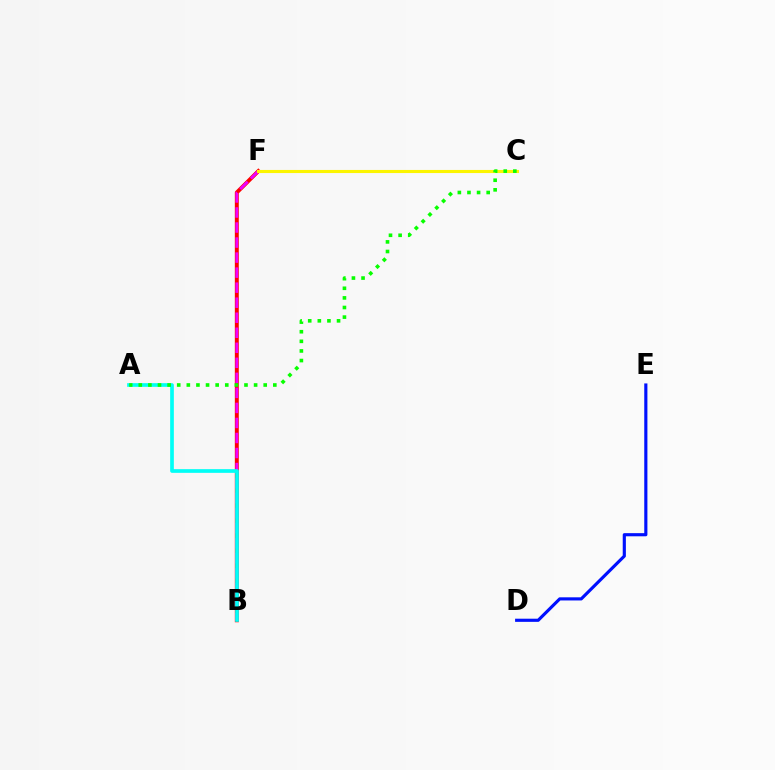{('B', 'F'): [{'color': '#ff0000', 'line_style': 'solid', 'thickness': 2.84}, {'color': '#ee00ff', 'line_style': 'dashed', 'thickness': 2.04}], ('C', 'F'): [{'color': '#fcf500', 'line_style': 'solid', 'thickness': 2.23}], ('A', 'B'): [{'color': '#00fff6', 'line_style': 'solid', 'thickness': 2.65}], ('D', 'E'): [{'color': '#0010ff', 'line_style': 'solid', 'thickness': 2.27}], ('A', 'C'): [{'color': '#08ff00', 'line_style': 'dotted', 'thickness': 2.61}]}